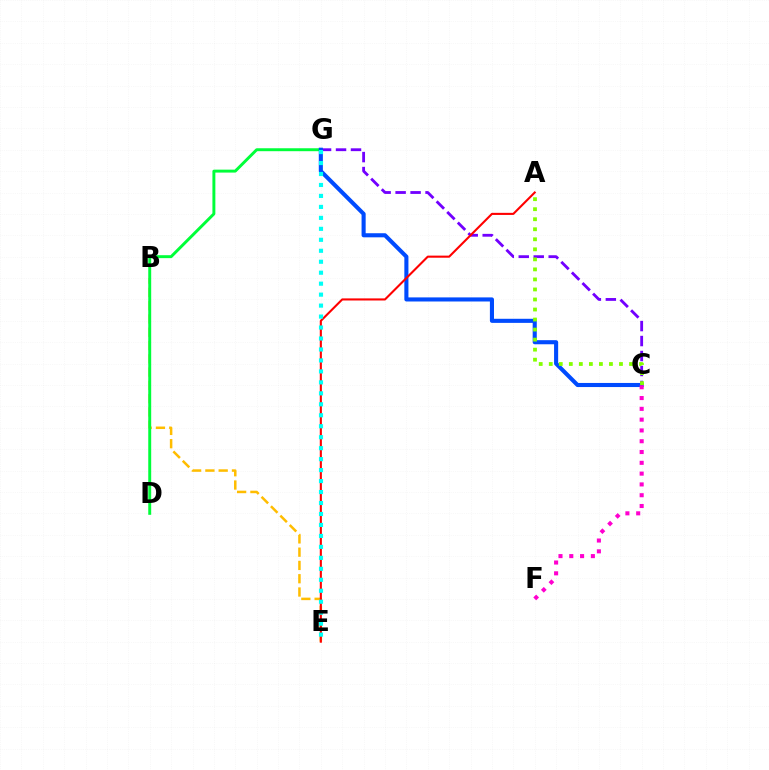{('B', 'E'): [{'color': '#ffbd00', 'line_style': 'dashed', 'thickness': 1.8}], ('D', 'G'): [{'color': '#00ff39', 'line_style': 'solid', 'thickness': 2.12}], ('C', 'G'): [{'color': '#7200ff', 'line_style': 'dashed', 'thickness': 2.03}, {'color': '#004bff', 'line_style': 'solid', 'thickness': 2.95}], ('C', 'F'): [{'color': '#ff00cf', 'line_style': 'dotted', 'thickness': 2.93}], ('A', 'C'): [{'color': '#84ff00', 'line_style': 'dotted', 'thickness': 2.73}], ('A', 'E'): [{'color': '#ff0000', 'line_style': 'solid', 'thickness': 1.51}], ('E', 'G'): [{'color': '#00fff6', 'line_style': 'dotted', 'thickness': 2.98}]}